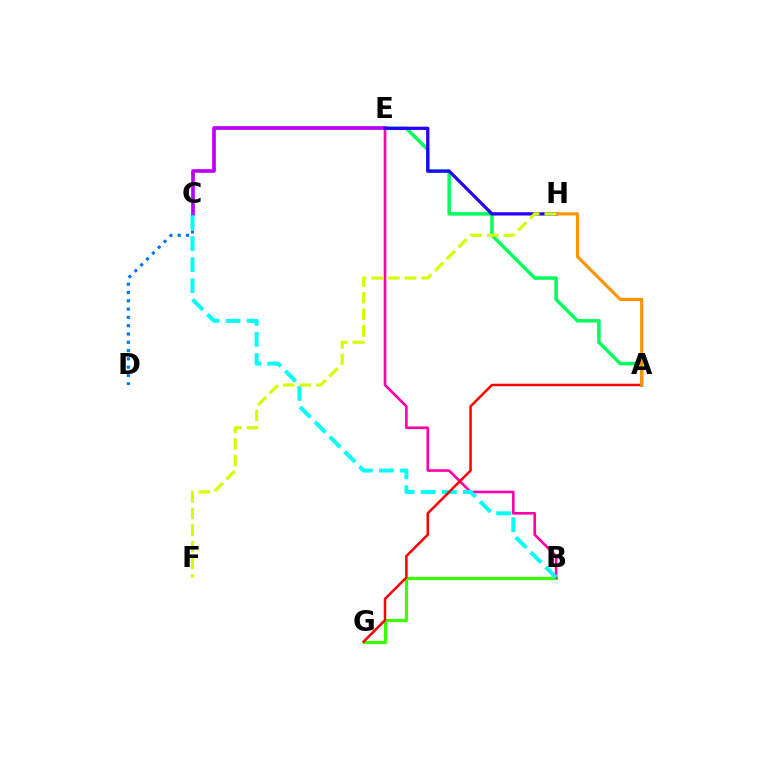{('A', 'E'): [{'color': '#00ff5c', 'line_style': 'solid', 'thickness': 2.52}], ('B', 'G'): [{'color': '#3dff00', 'line_style': 'solid', 'thickness': 2.36}], ('C', 'D'): [{'color': '#0074ff', 'line_style': 'dotted', 'thickness': 2.25}], ('C', 'E'): [{'color': '#b900ff', 'line_style': 'solid', 'thickness': 2.65}], ('B', 'E'): [{'color': '#ff00ac', 'line_style': 'solid', 'thickness': 1.9}], ('B', 'C'): [{'color': '#00fff6', 'line_style': 'dashed', 'thickness': 2.86}], ('A', 'G'): [{'color': '#ff0000', 'line_style': 'solid', 'thickness': 1.82}], ('E', 'H'): [{'color': '#2500ff', 'line_style': 'solid', 'thickness': 2.36}], ('A', 'H'): [{'color': '#ff9400', 'line_style': 'solid', 'thickness': 2.26}], ('F', 'H'): [{'color': '#d1ff00', 'line_style': 'dashed', 'thickness': 2.26}]}